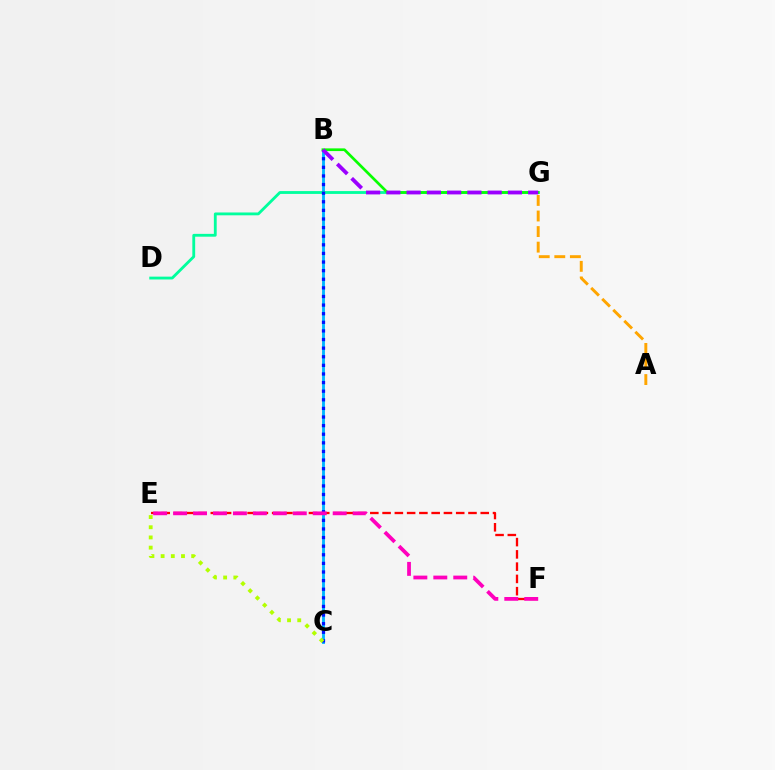{('A', 'G'): [{'color': '#ffa500', 'line_style': 'dashed', 'thickness': 2.11}], ('B', 'C'): [{'color': '#00b5ff', 'line_style': 'solid', 'thickness': 2.06}, {'color': '#0010ff', 'line_style': 'dotted', 'thickness': 2.34}], ('D', 'G'): [{'color': '#00ff9d', 'line_style': 'solid', 'thickness': 2.04}], ('B', 'G'): [{'color': '#08ff00', 'line_style': 'solid', 'thickness': 1.94}, {'color': '#9b00ff', 'line_style': 'dashed', 'thickness': 2.75}], ('E', 'F'): [{'color': '#ff0000', 'line_style': 'dashed', 'thickness': 1.67}, {'color': '#ff00bd', 'line_style': 'dashed', 'thickness': 2.71}], ('C', 'E'): [{'color': '#b3ff00', 'line_style': 'dotted', 'thickness': 2.77}]}